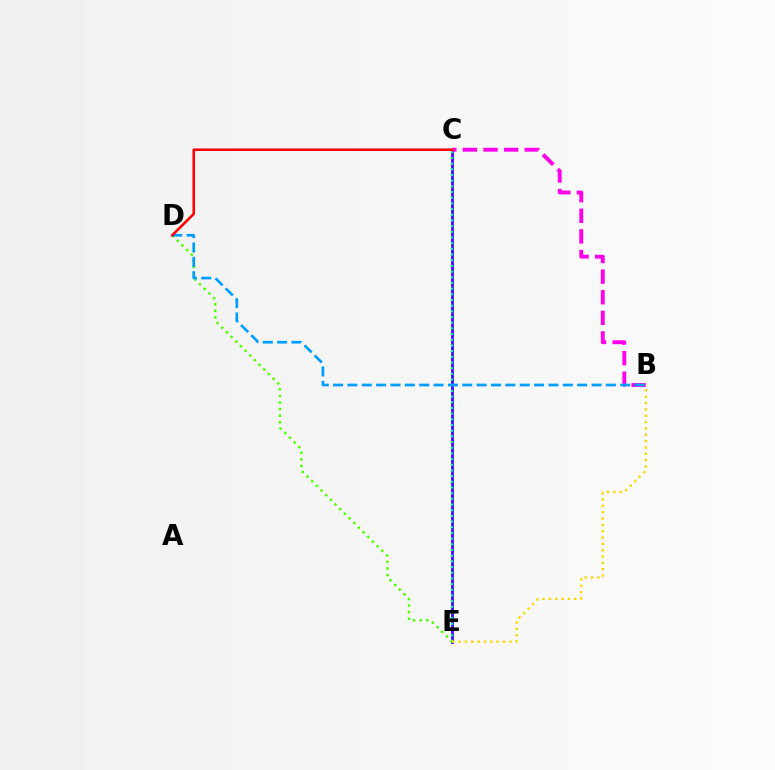{('C', 'E'): [{'color': '#3700ff', 'line_style': 'solid', 'thickness': 1.95}, {'color': '#00ff86', 'line_style': 'dotted', 'thickness': 1.54}], ('B', 'C'): [{'color': '#ff00ed', 'line_style': 'dashed', 'thickness': 2.8}], ('D', 'E'): [{'color': '#4fff00', 'line_style': 'dotted', 'thickness': 1.79}], ('B', 'D'): [{'color': '#009eff', 'line_style': 'dashed', 'thickness': 1.95}], ('B', 'E'): [{'color': '#ffd500', 'line_style': 'dotted', 'thickness': 1.72}], ('C', 'D'): [{'color': '#ff0000', 'line_style': 'solid', 'thickness': 1.83}]}